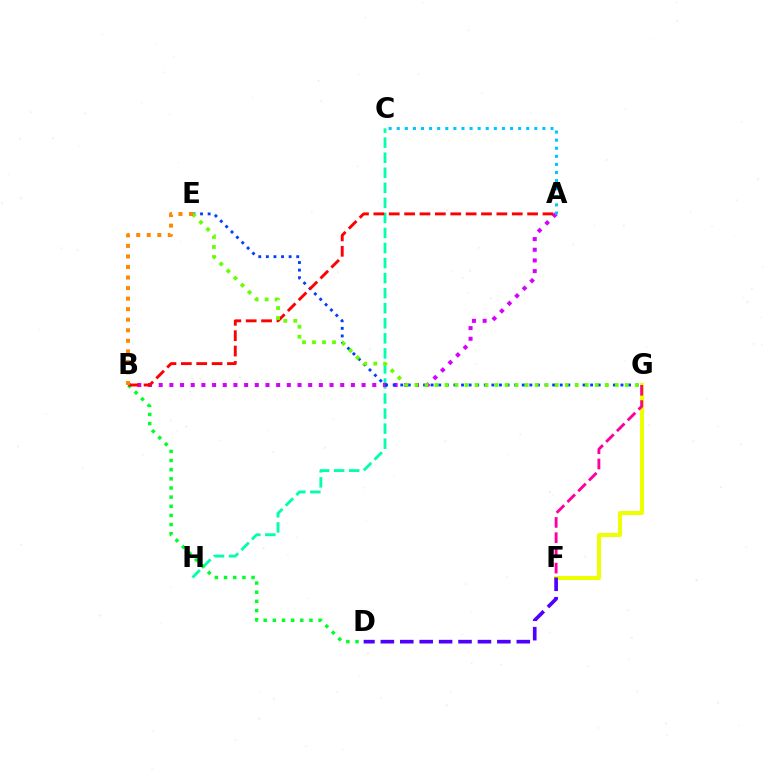{('C', 'H'): [{'color': '#00ffaf', 'line_style': 'dashed', 'thickness': 2.04}], ('F', 'G'): [{'color': '#eeff00', 'line_style': 'solid', 'thickness': 2.91}, {'color': '#ff00a0', 'line_style': 'dashed', 'thickness': 2.07}], ('A', 'B'): [{'color': '#d600ff', 'line_style': 'dotted', 'thickness': 2.9}, {'color': '#ff0000', 'line_style': 'dashed', 'thickness': 2.09}], ('E', 'G'): [{'color': '#003fff', 'line_style': 'dotted', 'thickness': 2.06}, {'color': '#66ff00', 'line_style': 'dotted', 'thickness': 2.72}], ('B', 'D'): [{'color': '#00ff27', 'line_style': 'dotted', 'thickness': 2.49}], ('D', 'F'): [{'color': '#4f00ff', 'line_style': 'dashed', 'thickness': 2.64}], ('A', 'C'): [{'color': '#00c7ff', 'line_style': 'dotted', 'thickness': 2.2}], ('B', 'E'): [{'color': '#ff8800', 'line_style': 'dotted', 'thickness': 2.86}]}